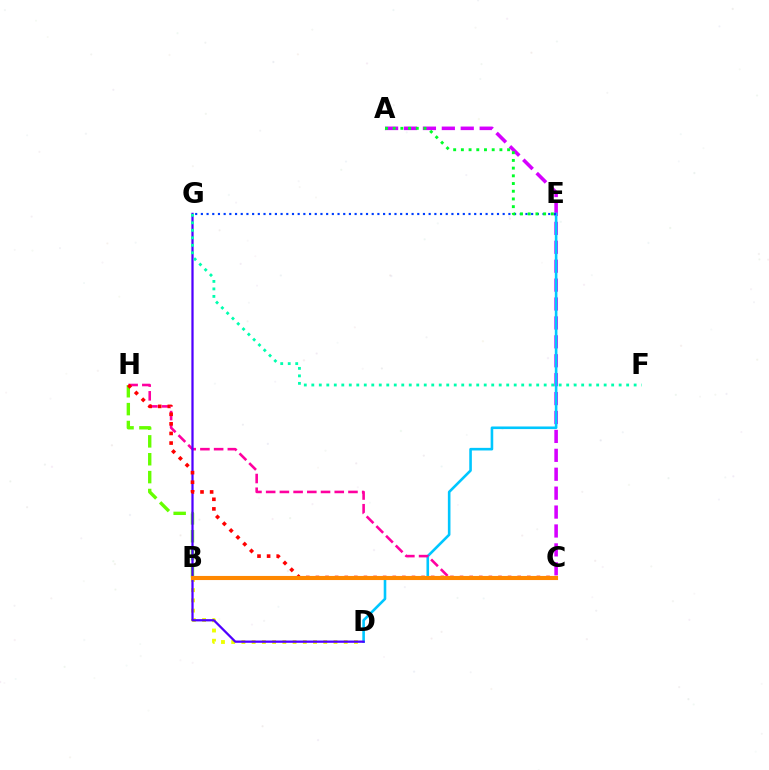{('A', 'C'): [{'color': '#d600ff', 'line_style': 'dashed', 'thickness': 2.57}], ('D', 'E'): [{'color': '#00c7ff', 'line_style': 'solid', 'thickness': 1.88}], ('C', 'H'): [{'color': '#ff00a0', 'line_style': 'dashed', 'thickness': 1.86}, {'color': '#ff0000', 'line_style': 'dotted', 'thickness': 2.61}], ('B', 'H'): [{'color': '#66ff00', 'line_style': 'dashed', 'thickness': 2.43}], ('E', 'G'): [{'color': '#003fff', 'line_style': 'dotted', 'thickness': 1.55}], ('B', 'D'): [{'color': '#eeff00', 'line_style': 'dotted', 'thickness': 2.78}], ('D', 'G'): [{'color': '#4f00ff', 'line_style': 'solid', 'thickness': 1.63}], ('A', 'E'): [{'color': '#00ff27', 'line_style': 'dotted', 'thickness': 2.09}], ('B', 'C'): [{'color': '#ff8800', 'line_style': 'solid', 'thickness': 2.95}], ('F', 'G'): [{'color': '#00ffaf', 'line_style': 'dotted', 'thickness': 2.04}]}